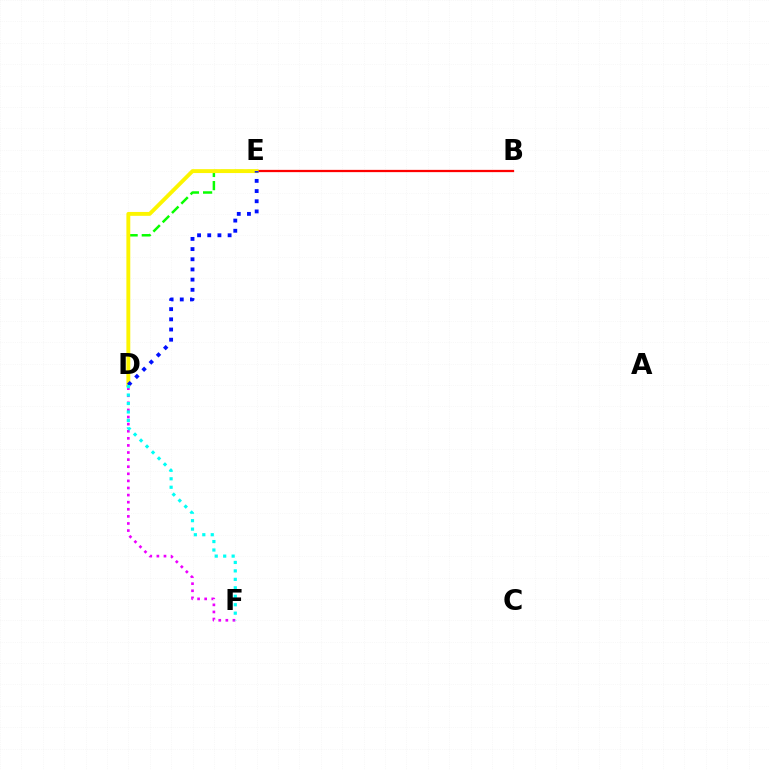{('D', 'E'): [{'color': '#08ff00', 'line_style': 'dashed', 'thickness': 1.79}, {'color': '#fcf500', 'line_style': 'solid', 'thickness': 2.8}, {'color': '#0010ff', 'line_style': 'dotted', 'thickness': 2.77}], ('B', 'E'): [{'color': '#ff0000', 'line_style': 'solid', 'thickness': 1.63}], ('D', 'F'): [{'color': '#ee00ff', 'line_style': 'dotted', 'thickness': 1.93}, {'color': '#00fff6', 'line_style': 'dotted', 'thickness': 2.3}]}